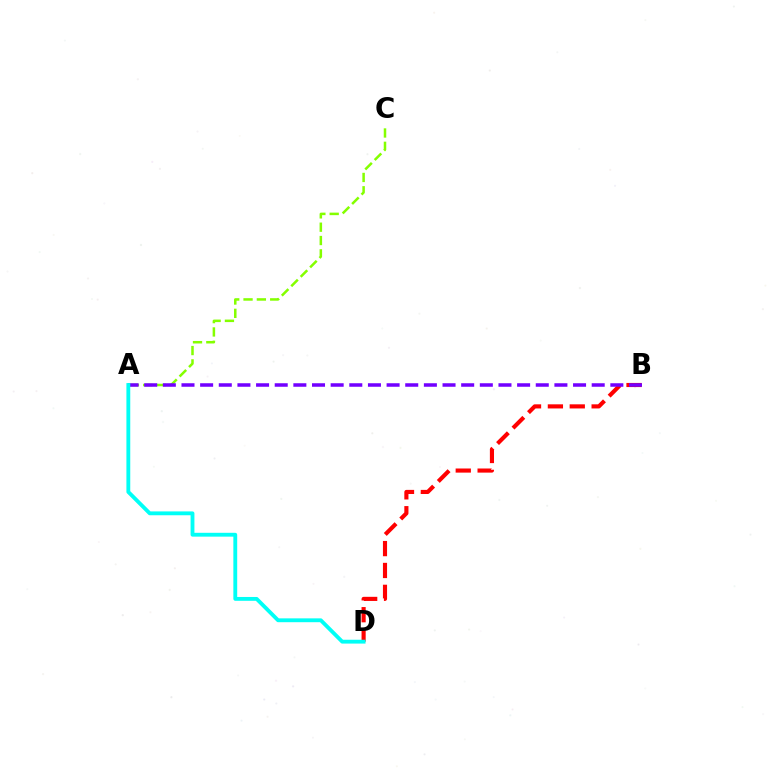{('A', 'C'): [{'color': '#84ff00', 'line_style': 'dashed', 'thickness': 1.81}], ('B', 'D'): [{'color': '#ff0000', 'line_style': 'dashed', 'thickness': 2.97}], ('A', 'B'): [{'color': '#7200ff', 'line_style': 'dashed', 'thickness': 2.53}], ('A', 'D'): [{'color': '#00fff6', 'line_style': 'solid', 'thickness': 2.77}]}